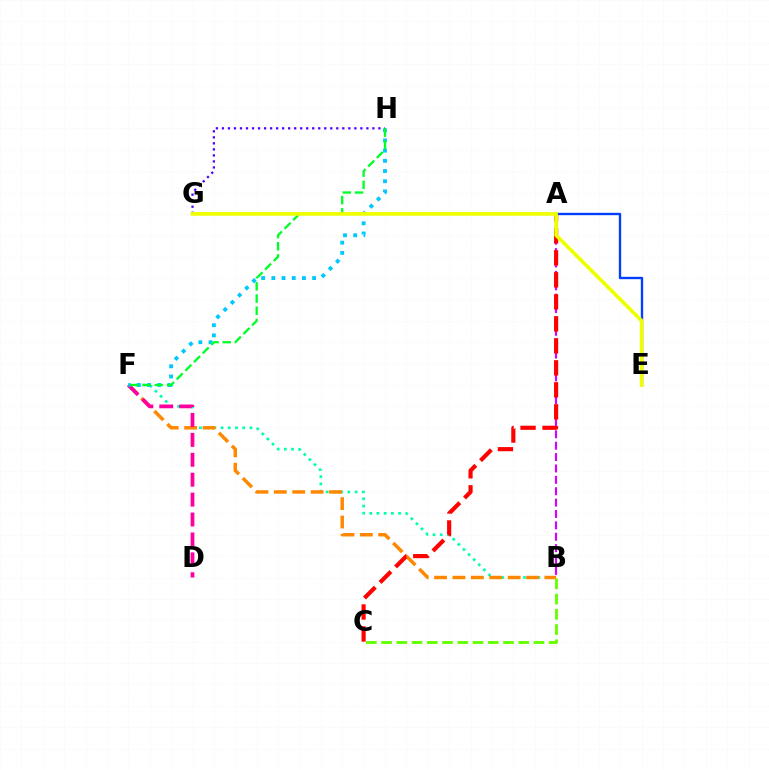{('B', 'F'): [{'color': '#00ffaf', 'line_style': 'dotted', 'thickness': 1.96}, {'color': '#ff8800', 'line_style': 'dashed', 'thickness': 2.5}], ('A', 'B'): [{'color': '#d600ff', 'line_style': 'dashed', 'thickness': 1.55}], ('A', 'E'): [{'color': '#003fff', 'line_style': 'solid', 'thickness': 1.7}], ('D', 'F'): [{'color': '#ff00a0', 'line_style': 'dashed', 'thickness': 2.71}], ('A', 'C'): [{'color': '#ff0000', 'line_style': 'dashed', 'thickness': 2.99}], ('F', 'H'): [{'color': '#00c7ff', 'line_style': 'dotted', 'thickness': 2.77}, {'color': '#00ff27', 'line_style': 'dashed', 'thickness': 1.66}], ('G', 'H'): [{'color': '#4f00ff', 'line_style': 'dotted', 'thickness': 1.64}], ('E', 'G'): [{'color': '#eeff00', 'line_style': 'solid', 'thickness': 2.67}], ('B', 'C'): [{'color': '#66ff00', 'line_style': 'dashed', 'thickness': 2.07}]}